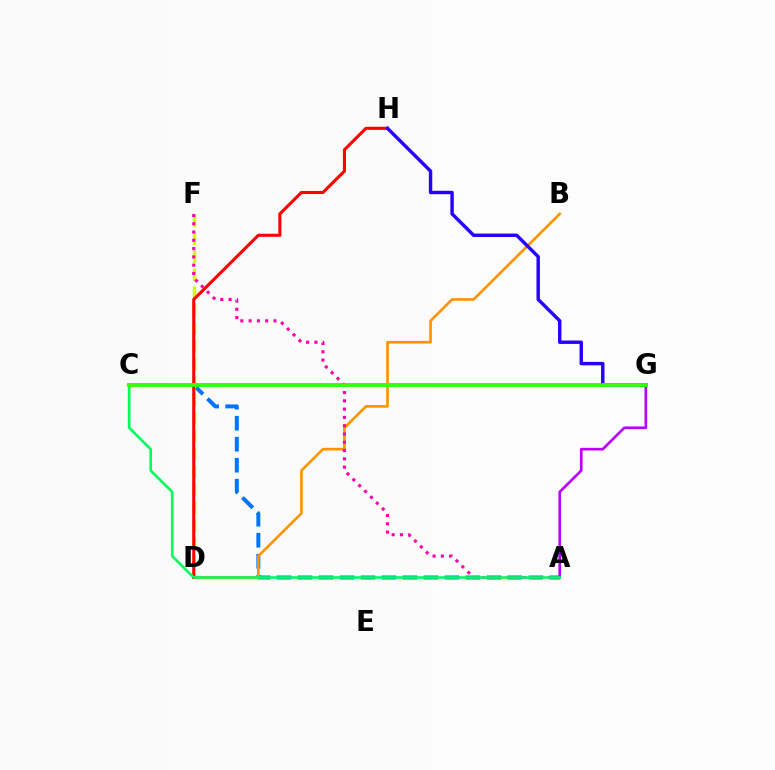{('A', 'C'): [{'color': '#0074ff', 'line_style': 'dashed', 'thickness': 2.85}, {'color': '#00ff5c', 'line_style': 'solid', 'thickness': 1.89}], ('D', 'F'): [{'color': '#d1ff00', 'line_style': 'dashed', 'thickness': 2.44}], ('B', 'D'): [{'color': '#ff9400', 'line_style': 'solid', 'thickness': 1.91}], ('A', 'G'): [{'color': '#b900ff', 'line_style': 'solid', 'thickness': 1.91}], ('C', 'G'): [{'color': '#00fff6', 'line_style': 'solid', 'thickness': 2.72}, {'color': '#3dff00', 'line_style': 'solid', 'thickness': 2.69}], ('D', 'H'): [{'color': '#ff0000', 'line_style': 'solid', 'thickness': 2.22}], ('A', 'F'): [{'color': '#ff00ac', 'line_style': 'dotted', 'thickness': 2.25}], ('G', 'H'): [{'color': '#2500ff', 'line_style': 'solid', 'thickness': 2.46}]}